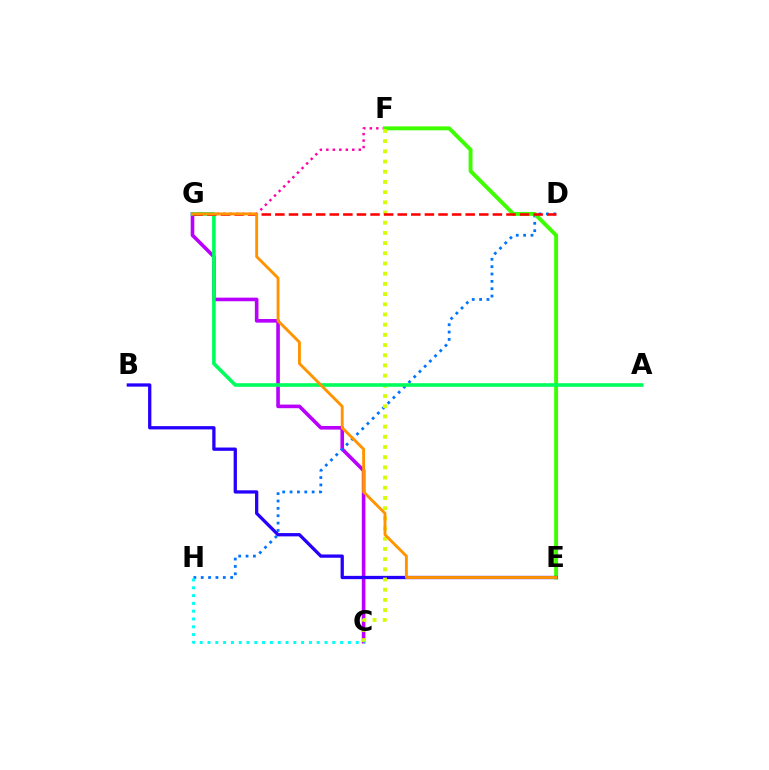{('C', 'G'): [{'color': '#b900ff', 'line_style': 'solid', 'thickness': 2.6}], ('F', 'G'): [{'color': '#ff00ac', 'line_style': 'dotted', 'thickness': 1.76}], ('D', 'H'): [{'color': '#0074ff', 'line_style': 'dotted', 'thickness': 2.0}], ('E', 'F'): [{'color': '#3dff00', 'line_style': 'solid', 'thickness': 2.81}], ('B', 'E'): [{'color': '#2500ff', 'line_style': 'solid', 'thickness': 2.36}], ('C', 'F'): [{'color': '#d1ff00', 'line_style': 'dotted', 'thickness': 2.77}], ('A', 'G'): [{'color': '#00ff5c', 'line_style': 'solid', 'thickness': 2.6}], ('C', 'H'): [{'color': '#00fff6', 'line_style': 'dotted', 'thickness': 2.12}], ('D', 'G'): [{'color': '#ff0000', 'line_style': 'dashed', 'thickness': 1.85}], ('E', 'G'): [{'color': '#ff9400', 'line_style': 'solid', 'thickness': 2.07}]}